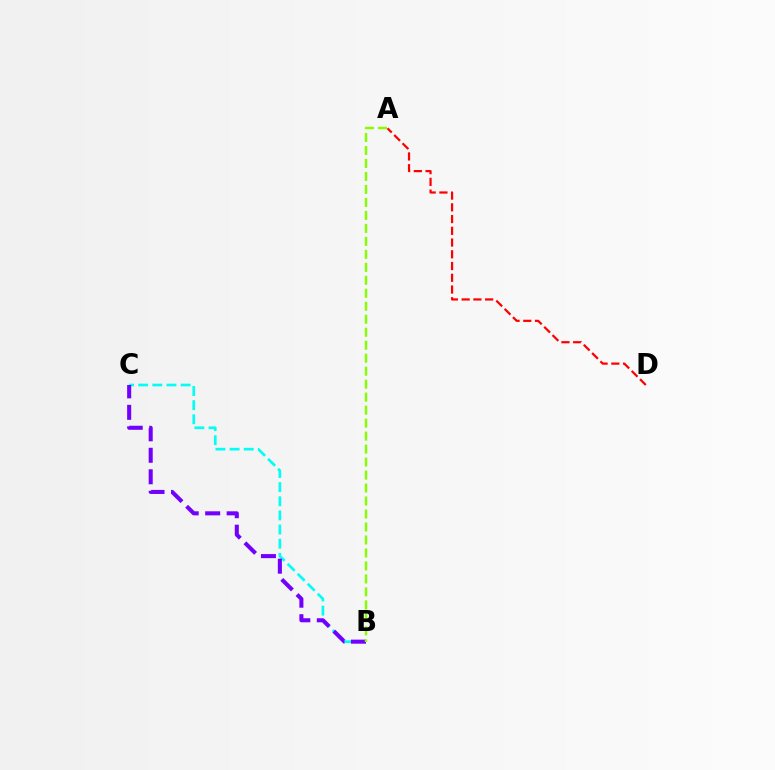{('B', 'C'): [{'color': '#00fff6', 'line_style': 'dashed', 'thickness': 1.92}, {'color': '#7200ff', 'line_style': 'dashed', 'thickness': 2.92}], ('A', 'D'): [{'color': '#ff0000', 'line_style': 'dashed', 'thickness': 1.6}], ('A', 'B'): [{'color': '#84ff00', 'line_style': 'dashed', 'thickness': 1.76}]}